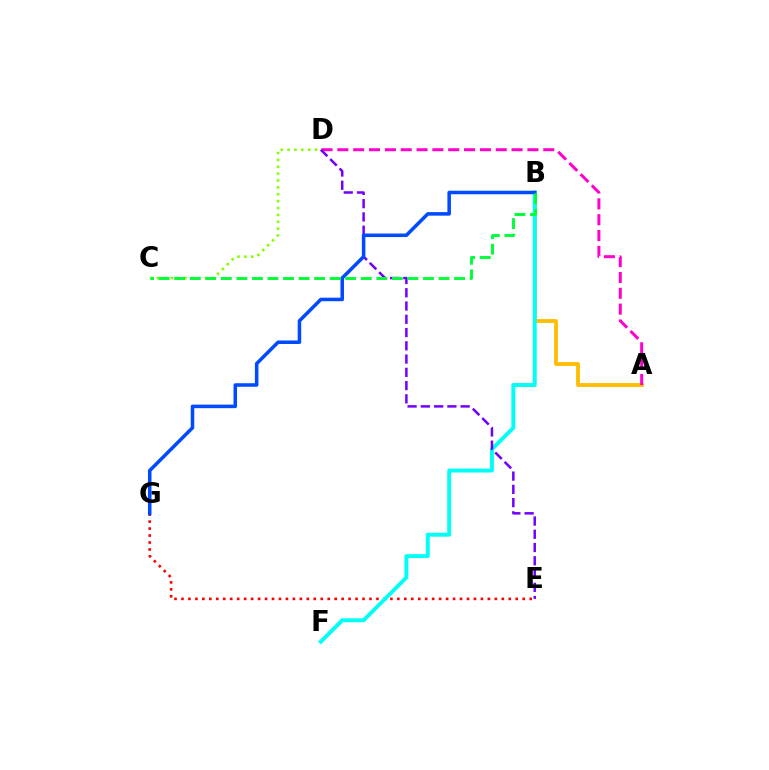{('E', 'G'): [{'color': '#ff0000', 'line_style': 'dotted', 'thickness': 1.89}], ('A', 'B'): [{'color': '#ffbd00', 'line_style': 'solid', 'thickness': 2.75}], ('A', 'D'): [{'color': '#ff00cf', 'line_style': 'dashed', 'thickness': 2.15}], ('B', 'F'): [{'color': '#00fff6', 'line_style': 'solid', 'thickness': 2.83}], ('D', 'E'): [{'color': '#7200ff', 'line_style': 'dashed', 'thickness': 1.8}], ('B', 'G'): [{'color': '#004bff', 'line_style': 'solid', 'thickness': 2.55}], ('C', 'D'): [{'color': '#84ff00', 'line_style': 'dotted', 'thickness': 1.87}], ('B', 'C'): [{'color': '#00ff39', 'line_style': 'dashed', 'thickness': 2.11}]}